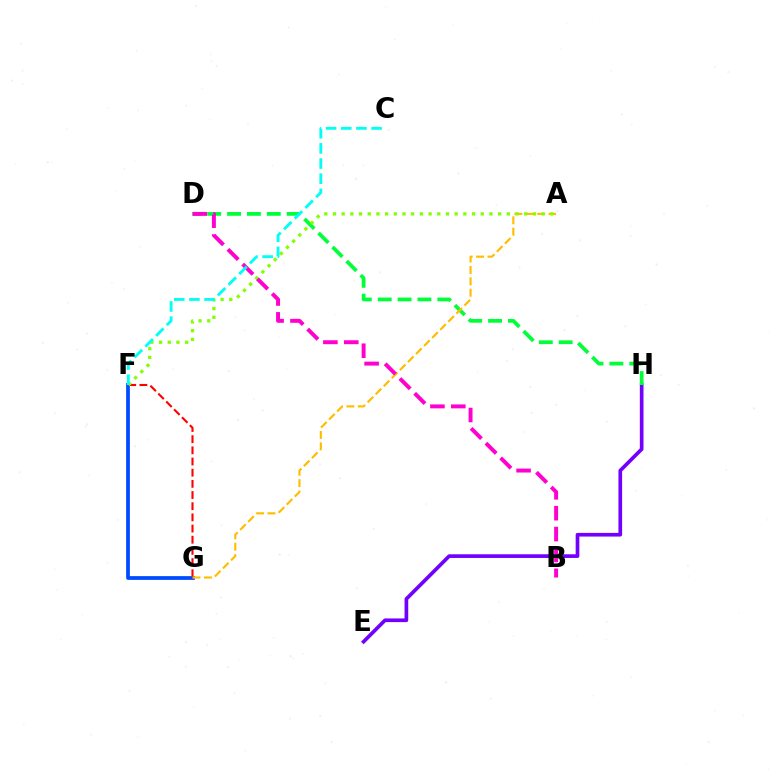{('F', 'G'): [{'color': '#004bff', 'line_style': 'solid', 'thickness': 2.7}, {'color': '#ff0000', 'line_style': 'dashed', 'thickness': 1.52}], ('E', 'H'): [{'color': '#7200ff', 'line_style': 'solid', 'thickness': 2.65}], ('D', 'H'): [{'color': '#00ff39', 'line_style': 'dashed', 'thickness': 2.7}], ('A', 'G'): [{'color': '#ffbd00', 'line_style': 'dashed', 'thickness': 1.55}], ('A', 'F'): [{'color': '#84ff00', 'line_style': 'dotted', 'thickness': 2.36}], ('B', 'D'): [{'color': '#ff00cf', 'line_style': 'dashed', 'thickness': 2.84}], ('C', 'F'): [{'color': '#00fff6', 'line_style': 'dashed', 'thickness': 2.06}]}